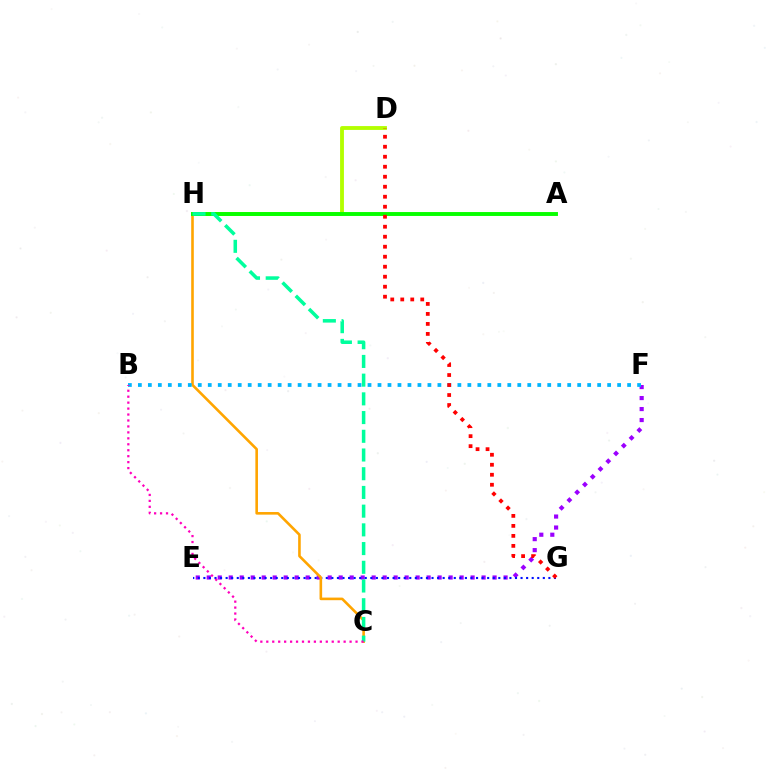{('D', 'H'): [{'color': '#b3ff00', 'line_style': 'solid', 'thickness': 2.77}], ('E', 'F'): [{'color': '#9b00ff', 'line_style': 'dotted', 'thickness': 2.99}], ('E', 'G'): [{'color': '#0010ff', 'line_style': 'dotted', 'thickness': 1.51}], ('C', 'H'): [{'color': '#ffa500', 'line_style': 'solid', 'thickness': 1.88}, {'color': '#00ff9d', 'line_style': 'dashed', 'thickness': 2.54}], ('A', 'H'): [{'color': '#08ff00', 'line_style': 'solid', 'thickness': 2.81}], ('B', 'F'): [{'color': '#00b5ff', 'line_style': 'dotted', 'thickness': 2.71}], ('D', 'G'): [{'color': '#ff0000', 'line_style': 'dotted', 'thickness': 2.72}], ('B', 'C'): [{'color': '#ff00bd', 'line_style': 'dotted', 'thickness': 1.62}]}